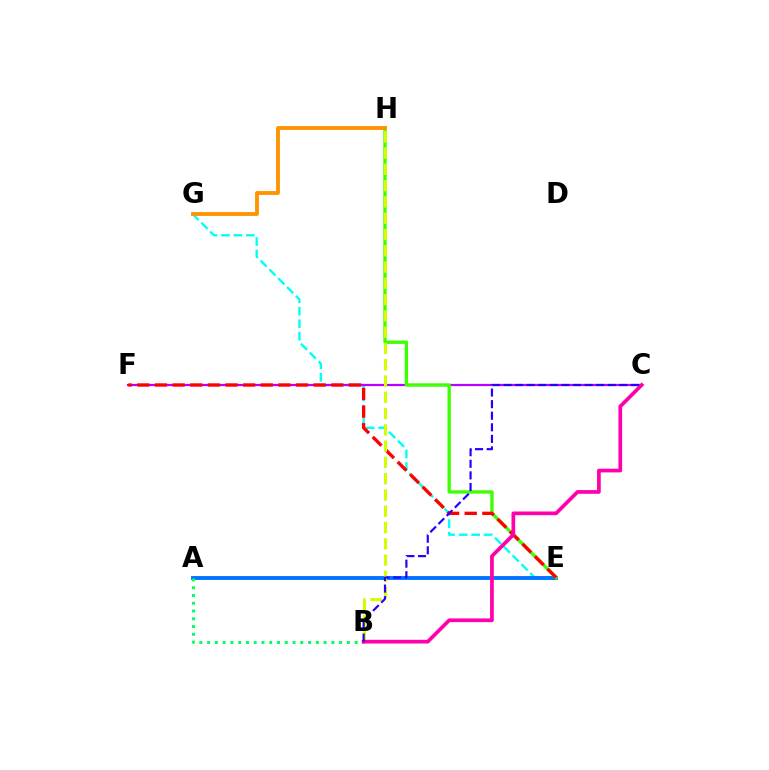{('E', 'G'): [{'color': '#00fff6', 'line_style': 'dashed', 'thickness': 1.7}], ('A', 'E'): [{'color': '#0074ff', 'line_style': 'solid', 'thickness': 2.8}], ('C', 'F'): [{'color': '#b900ff', 'line_style': 'solid', 'thickness': 1.59}], ('A', 'B'): [{'color': '#00ff5c', 'line_style': 'dotted', 'thickness': 2.11}], ('E', 'H'): [{'color': '#3dff00', 'line_style': 'solid', 'thickness': 2.4}], ('E', 'F'): [{'color': '#ff0000', 'line_style': 'dashed', 'thickness': 2.4}], ('G', 'H'): [{'color': '#ff9400', 'line_style': 'solid', 'thickness': 2.77}], ('B', 'H'): [{'color': '#d1ff00', 'line_style': 'dashed', 'thickness': 2.21}], ('B', 'C'): [{'color': '#ff00ac', 'line_style': 'solid', 'thickness': 2.67}, {'color': '#2500ff', 'line_style': 'dashed', 'thickness': 1.57}]}